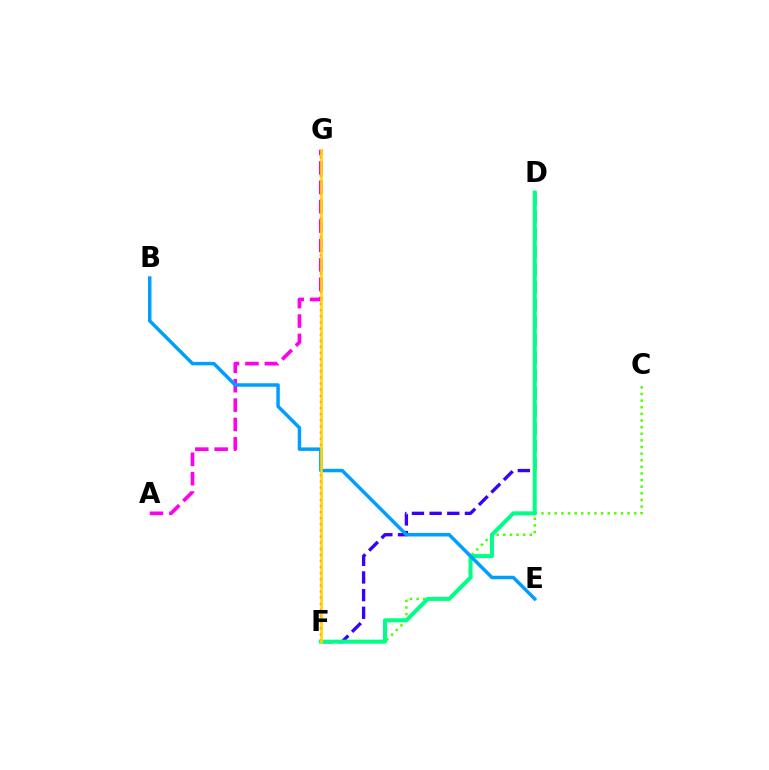{('F', 'G'): [{'color': '#ff0000', 'line_style': 'dotted', 'thickness': 1.66}, {'color': '#ffd500', 'line_style': 'solid', 'thickness': 1.86}], ('D', 'F'): [{'color': '#3700ff', 'line_style': 'dashed', 'thickness': 2.4}, {'color': '#00ff86', 'line_style': 'solid', 'thickness': 2.9}], ('A', 'G'): [{'color': '#ff00ed', 'line_style': 'dashed', 'thickness': 2.63}], ('C', 'F'): [{'color': '#4fff00', 'line_style': 'dotted', 'thickness': 1.8}], ('B', 'E'): [{'color': '#009eff', 'line_style': 'solid', 'thickness': 2.51}]}